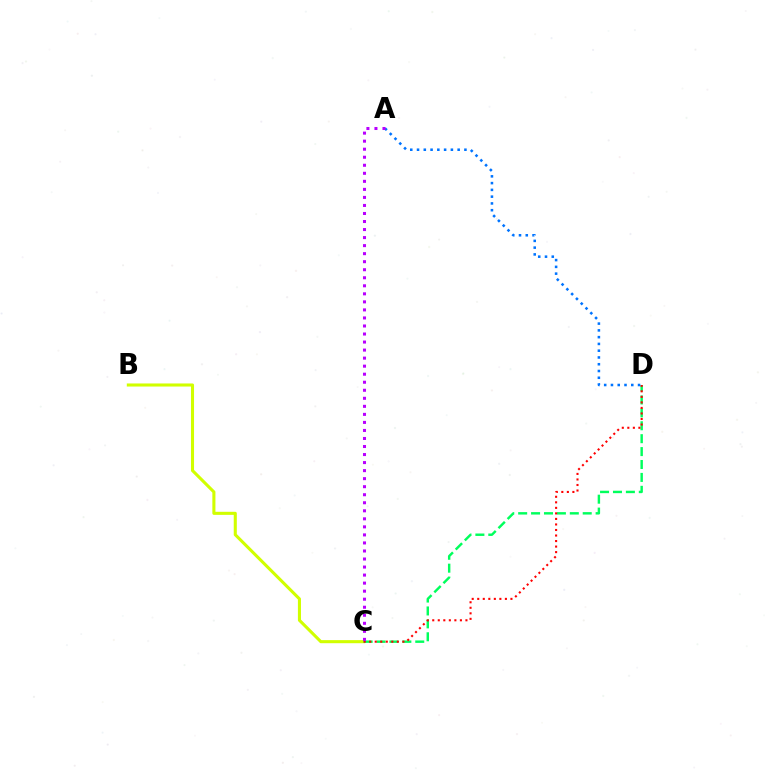{('B', 'C'): [{'color': '#d1ff00', 'line_style': 'solid', 'thickness': 2.22}], ('C', 'D'): [{'color': '#00ff5c', 'line_style': 'dashed', 'thickness': 1.75}, {'color': '#ff0000', 'line_style': 'dotted', 'thickness': 1.5}], ('A', 'D'): [{'color': '#0074ff', 'line_style': 'dotted', 'thickness': 1.84}], ('A', 'C'): [{'color': '#b900ff', 'line_style': 'dotted', 'thickness': 2.18}]}